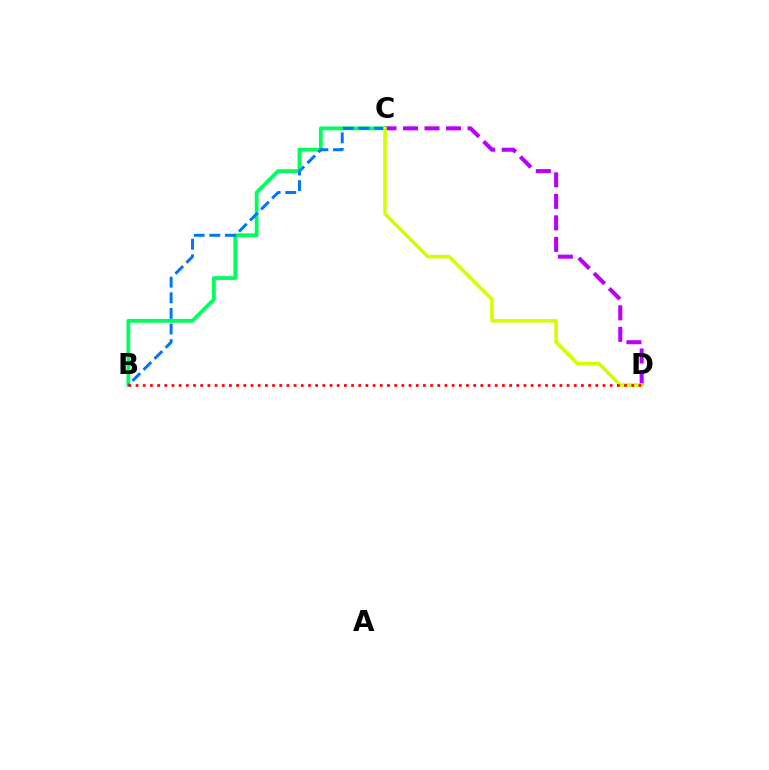{('B', 'C'): [{'color': '#00ff5c', 'line_style': 'solid', 'thickness': 2.74}, {'color': '#0074ff', 'line_style': 'dashed', 'thickness': 2.12}], ('C', 'D'): [{'color': '#b900ff', 'line_style': 'dashed', 'thickness': 2.92}, {'color': '#d1ff00', 'line_style': 'solid', 'thickness': 2.56}], ('B', 'D'): [{'color': '#ff0000', 'line_style': 'dotted', 'thickness': 1.95}]}